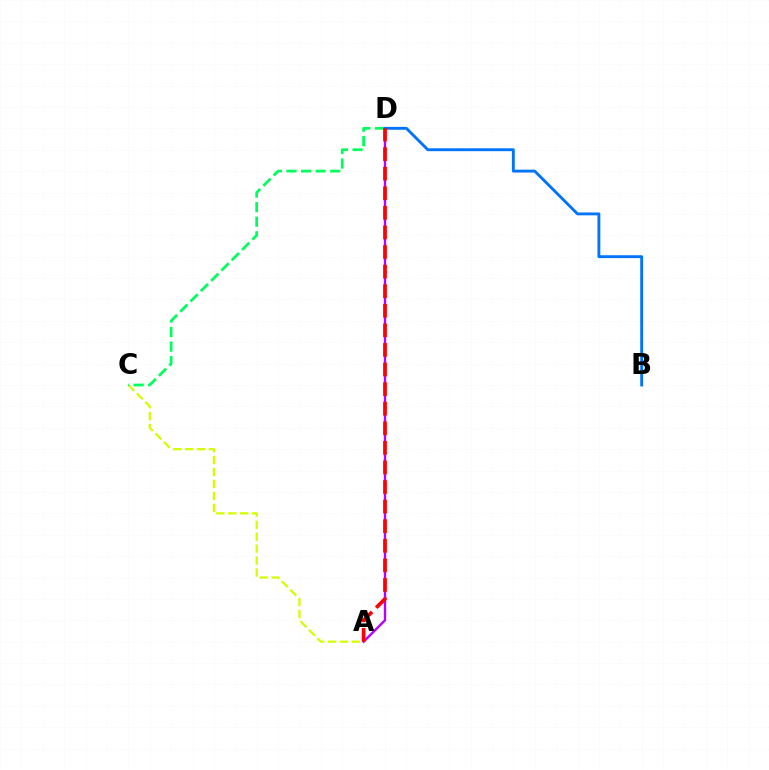{('A', 'D'): [{'color': '#b900ff', 'line_style': 'solid', 'thickness': 1.72}, {'color': '#ff0000', 'line_style': 'dashed', 'thickness': 2.66}], ('A', 'C'): [{'color': '#d1ff00', 'line_style': 'dashed', 'thickness': 1.62}], ('C', 'D'): [{'color': '#00ff5c', 'line_style': 'dashed', 'thickness': 1.98}], ('B', 'D'): [{'color': '#0074ff', 'line_style': 'solid', 'thickness': 2.07}]}